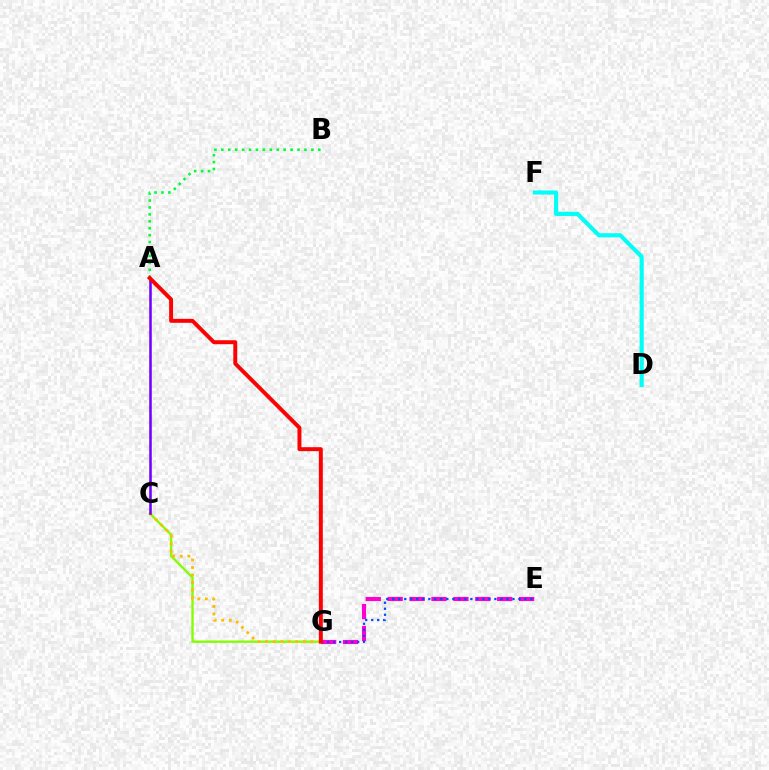{('C', 'G'): [{'color': '#84ff00', 'line_style': 'solid', 'thickness': 1.7}, {'color': '#ffbd00', 'line_style': 'dotted', 'thickness': 2.05}], ('E', 'G'): [{'color': '#ff00cf', 'line_style': 'dashed', 'thickness': 2.98}, {'color': '#004bff', 'line_style': 'dotted', 'thickness': 1.63}], ('A', 'B'): [{'color': '#00ff39', 'line_style': 'dotted', 'thickness': 1.88}], ('A', 'C'): [{'color': '#7200ff', 'line_style': 'solid', 'thickness': 1.85}], ('D', 'F'): [{'color': '#00fff6', 'line_style': 'solid', 'thickness': 2.97}], ('A', 'G'): [{'color': '#ff0000', 'line_style': 'solid', 'thickness': 2.85}]}